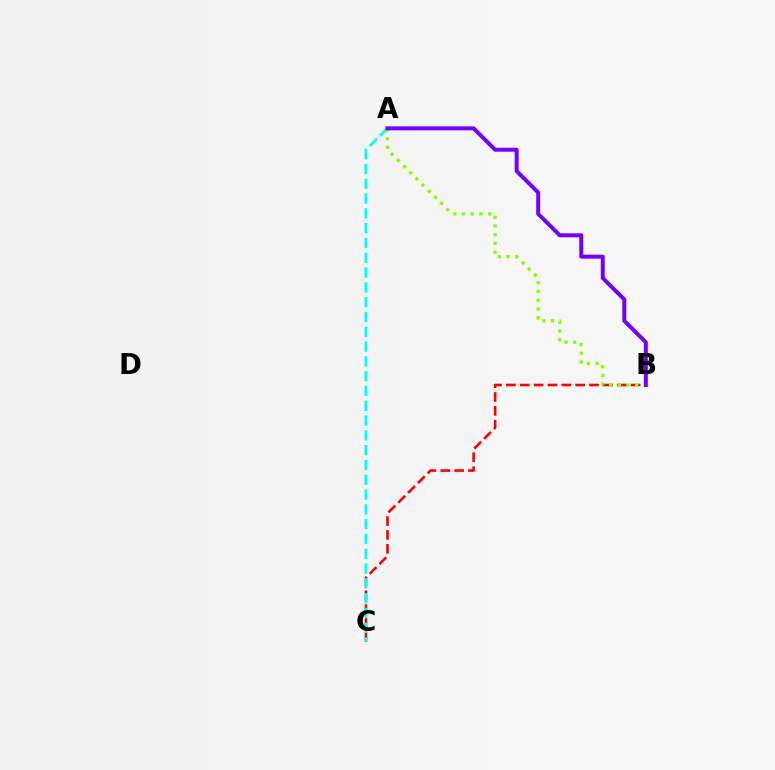{('B', 'C'): [{'color': '#ff0000', 'line_style': 'dashed', 'thickness': 1.88}], ('A', 'B'): [{'color': '#84ff00', 'line_style': 'dotted', 'thickness': 2.37}, {'color': '#7200ff', 'line_style': 'solid', 'thickness': 2.85}], ('A', 'C'): [{'color': '#00fff6', 'line_style': 'dashed', 'thickness': 2.01}]}